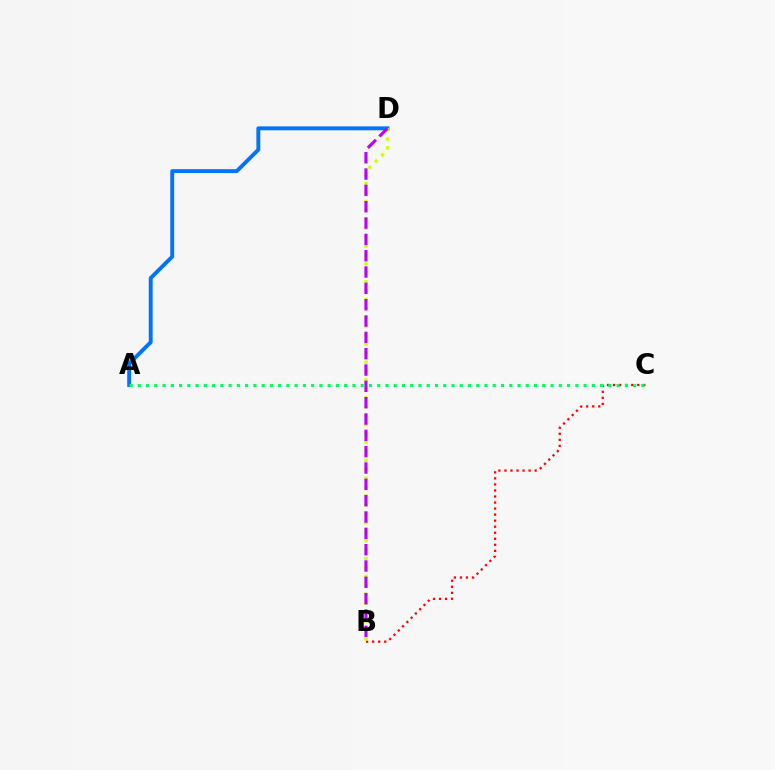{('B', 'C'): [{'color': '#ff0000', 'line_style': 'dotted', 'thickness': 1.64}], ('A', 'D'): [{'color': '#0074ff', 'line_style': 'solid', 'thickness': 2.81}], ('B', 'D'): [{'color': '#d1ff00', 'line_style': 'dotted', 'thickness': 2.43}, {'color': '#b900ff', 'line_style': 'dashed', 'thickness': 2.22}], ('A', 'C'): [{'color': '#00ff5c', 'line_style': 'dotted', 'thickness': 2.24}]}